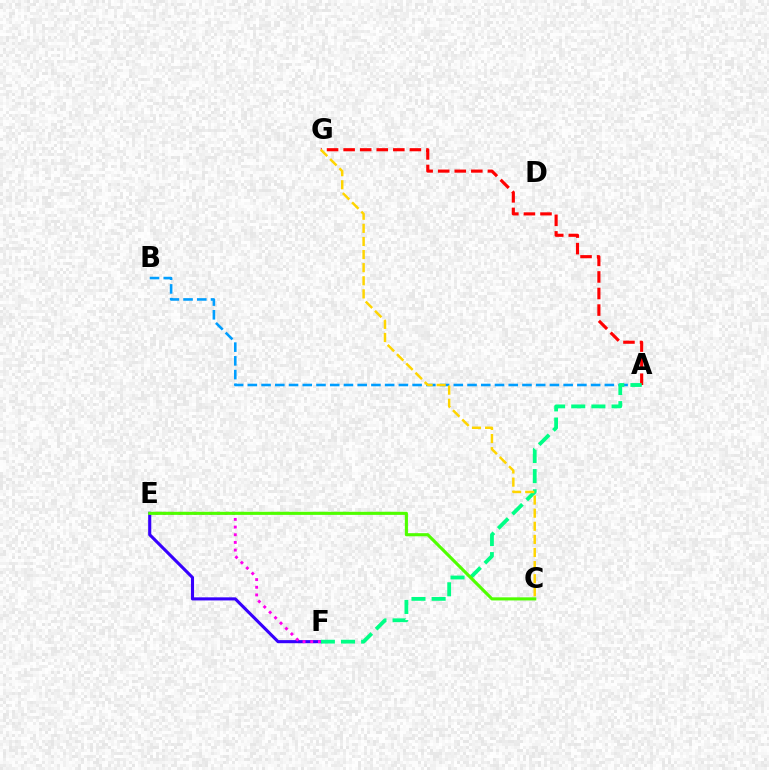{('A', 'B'): [{'color': '#009eff', 'line_style': 'dashed', 'thickness': 1.87}], ('E', 'F'): [{'color': '#3700ff', 'line_style': 'solid', 'thickness': 2.23}, {'color': '#ff00ed', 'line_style': 'dotted', 'thickness': 2.08}], ('A', 'G'): [{'color': '#ff0000', 'line_style': 'dashed', 'thickness': 2.25}], ('A', 'F'): [{'color': '#00ff86', 'line_style': 'dashed', 'thickness': 2.74}], ('C', 'E'): [{'color': '#4fff00', 'line_style': 'solid', 'thickness': 2.24}], ('C', 'G'): [{'color': '#ffd500', 'line_style': 'dashed', 'thickness': 1.78}]}